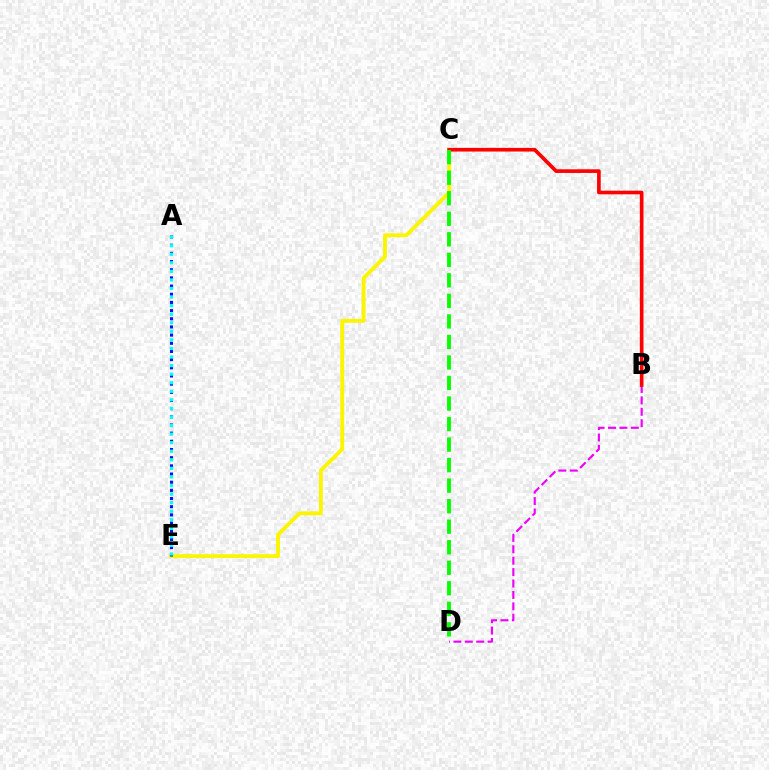{('C', 'E'): [{'color': '#fcf500', 'line_style': 'solid', 'thickness': 2.78}], ('A', 'E'): [{'color': '#0010ff', 'line_style': 'dotted', 'thickness': 2.22}, {'color': '#00fff6', 'line_style': 'dotted', 'thickness': 2.33}], ('B', 'D'): [{'color': '#ee00ff', 'line_style': 'dashed', 'thickness': 1.55}], ('B', 'C'): [{'color': '#ff0000', 'line_style': 'solid', 'thickness': 2.64}], ('C', 'D'): [{'color': '#08ff00', 'line_style': 'dashed', 'thickness': 2.79}]}